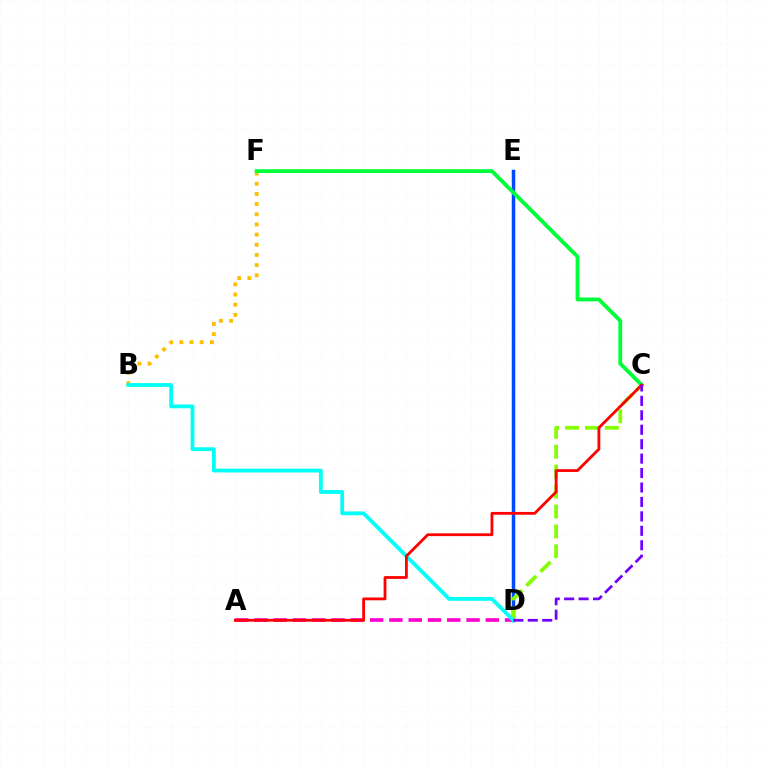{('A', 'D'): [{'color': '#ff00cf', 'line_style': 'dashed', 'thickness': 2.62}], ('B', 'F'): [{'color': '#ffbd00', 'line_style': 'dotted', 'thickness': 2.76}], ('D', 'E'): [{'color': '#004bff', 'line_style': 'solid', 'thickness': 2.51}], ('C', 'D'): [{'color': '#84ff00', 'line_style': 'dashed', 'thickness': 2.71}, {'color': '#7200ff', 'line_style': 'dashed', 'thickness': 1.96}], ('C', 'F'): [{'color': '#00ff39', 'line_style': 'solid', 'thickness': 2.75}], ('B', 'D'): [{'color': '#00fff6', 'line_style': 'solid', 'thickness': 2.73}], ('A', 'C'): [{'color': '#ff0000', 'line_style': 'solid', 'thickness': 2.02}]}